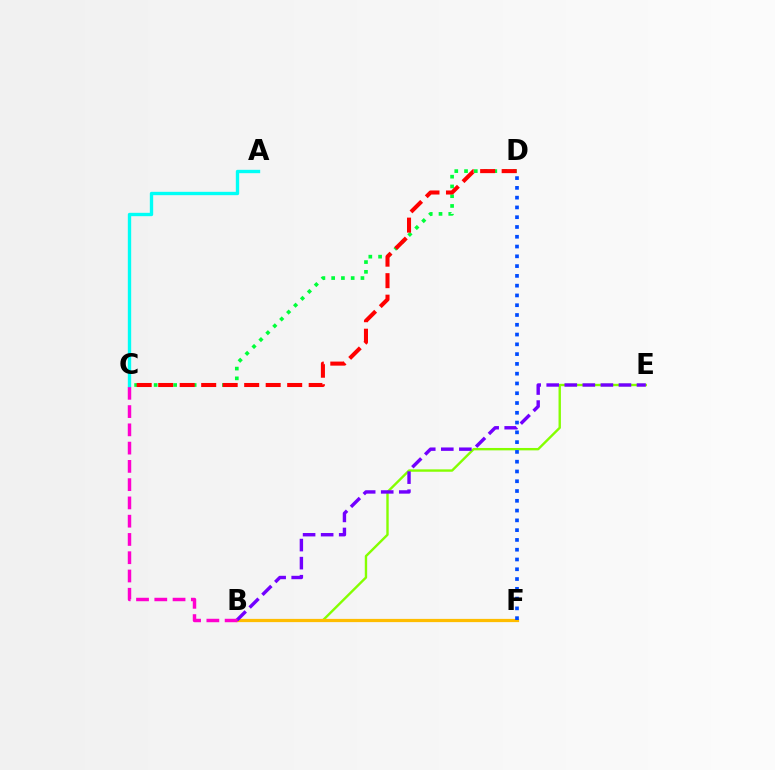{('B', 'E'): [{'color': '#84ff00', 'line_style': 'solid', 'thickness': 1.72}, {'color': '#7200ff', 'line_style': 'dashed', 'thickness': 2.45}], ('B', 'F'): [{'color': '#ffbd00', 'line_style': 'solid', 'thickness': 2.33}], ('C', 'D'): [{'color': '#00ff39', 'line_style': 'dotted', 'thickness': 2.65}, {'color': '#ff0000', 'line_style': 'dashed', 'thickness': 2.92}], ('B', 'C'): [{'color': '#ff00cf', 'line_style': 'dashed', 'thickness': 2.48}], ('A', 'C'): [{'color': '#00fff6', 'line_style': 'solid', 'thickness': 2.42}], ('D', 'F'): [{'color': '#004bff', 'line_style': 'dotted', 'thickness': 2.66}]}